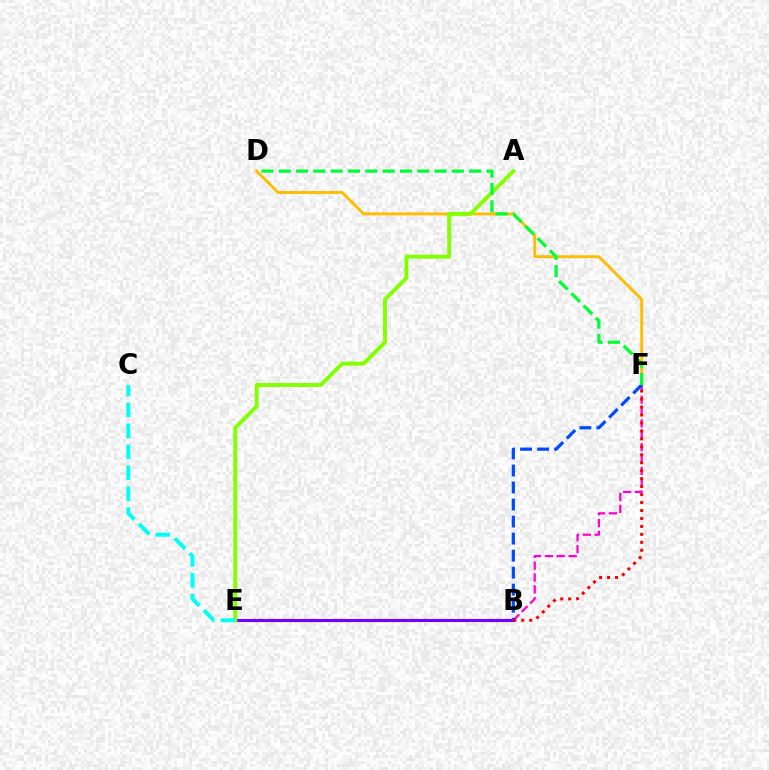{('D', 'F'): [{'color': '#ffbd00', 'line_style': 'solid', 'thickness': 2.09}, {'color': '#00ff39', 'line_style': 'dashed', 'thickness': 2.35}], ('B', 'E'): [{'color': '#7200ff', 'line_style': 'solid', 'thickness': 2.26}], ('B', 'F'): [{'color': '#ff00cf', 'line_style': 'dashed', 'thickness': 1.61}, {'color': '#004bff', 'line_style': 'dashed', 'thickness': 2.31}, {'color': '#ff0000', 'line_style': 'dotted', 'thickness': 2.16}], ('A', 'E'): [{'color': '#84ff00', 'line_style': 'solid', 'thickness': 2.83}], ('C', 'E'): [{'color': '#00fff6', 'line_style': 'dashed', 'thickness': 2.85}]}